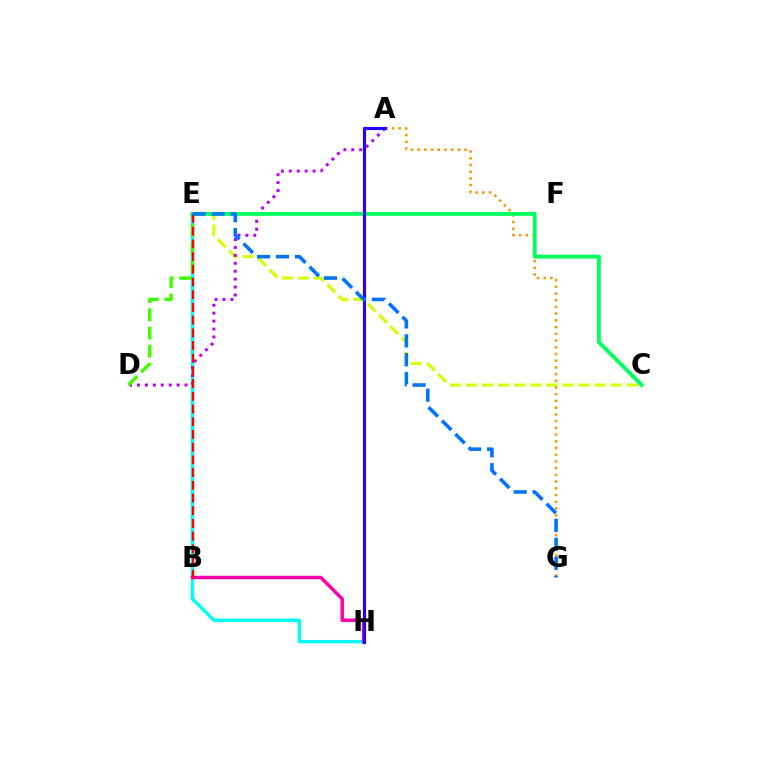{('C', 'E'): [{'color': '#d1ff00', 'line_style': 'dashed', 'thickness': 2.18}, {'color': '#00ff5c', 'line_style': 'solid', 'thickness': 2.78}], ('E', 'H'): [{'color': '#00fff6', 'line_style': 'solid', 'thickness': 2.46}], ('A', 'D'): [{'color': '#b900ff', 'line_style': 'dotted', 'thickness': 2.15}], ('A', 'G'): [{'color': '#ff9400', 'line_style': 'dotted', 'thickness': 1.83}], ('D', 'E'): [{'color': '#3dff00', 'line_style': 'dashed', 'thickness': 2.47}], ('B', 'H'): [{'color': '#ff00ac', 'line_style': 'solid', 'thickness': 2.5}], ('B', 'E'): [{'color': '#ff0000', 'line_style': 'dashed', 'thickness': 1.73}], ('A', 'H'): [{'color': '#2500ff', 'line_style': 'solid', 'thickness': 2.27}], ('E', 'G'): [{'color': '#0074ff', 'line_style': 'dashed', 'thickness': 2.57}]}